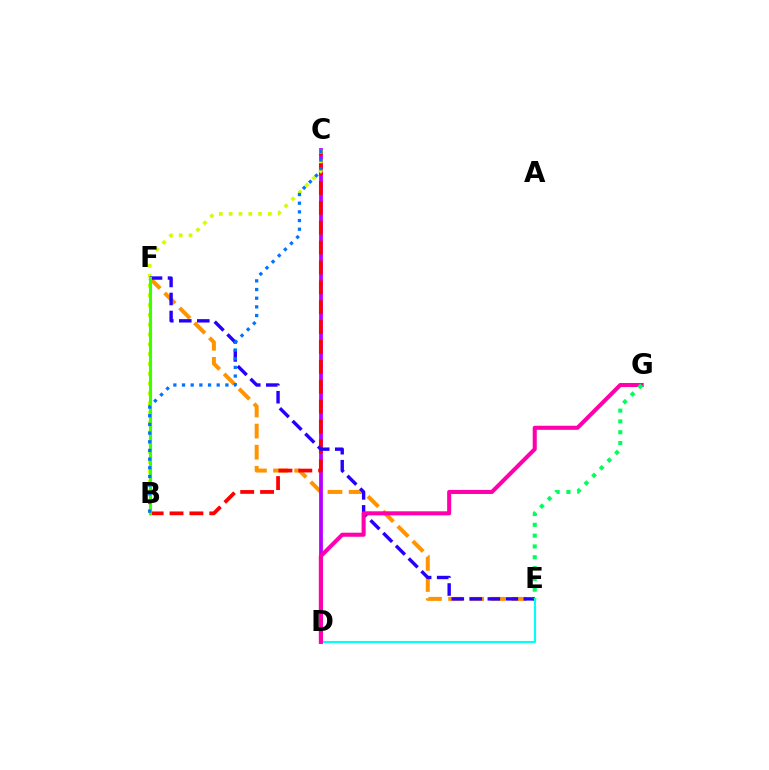{('E', 'F'): [{'color': '#ff9400', 'line_style': 'dashed', 'thickness': 2.87}, {'color': '#2500ff', 'line_style': 'dashed', 'thickness': 2.45}], ('C', 'D'): [{'color': '#b900ff', 'line_style': 'solid', 'thickness': 2.72}], ('B', 'C'): [{'color': '#ff0000', 'line_style': 'dashed', 'thickness': 2.7}, {'color': '#d1ff00', 'line_style': 'dotted', 'thickness': 2.66}, {'color': '#0074ff', 'line_style': 'dotted', 'thickness': 2.36}], ('B', 'F'): [{'color': '#3dff00', 'line_style': 'solid', 'thickness': 2.25}], ('D', 'E'): [{'color': '#00fff6', 'line_style': 'solid', 'thickness': 1.52}], ('D', 'G'): [{'color': '#ff00ac', 'line_style': 'solid', 'thickness': 2.92}], ('E', 'G'): [{'color': '#00ff5c', 'line_style': 'dotted', 'thickness': 2.94}]}